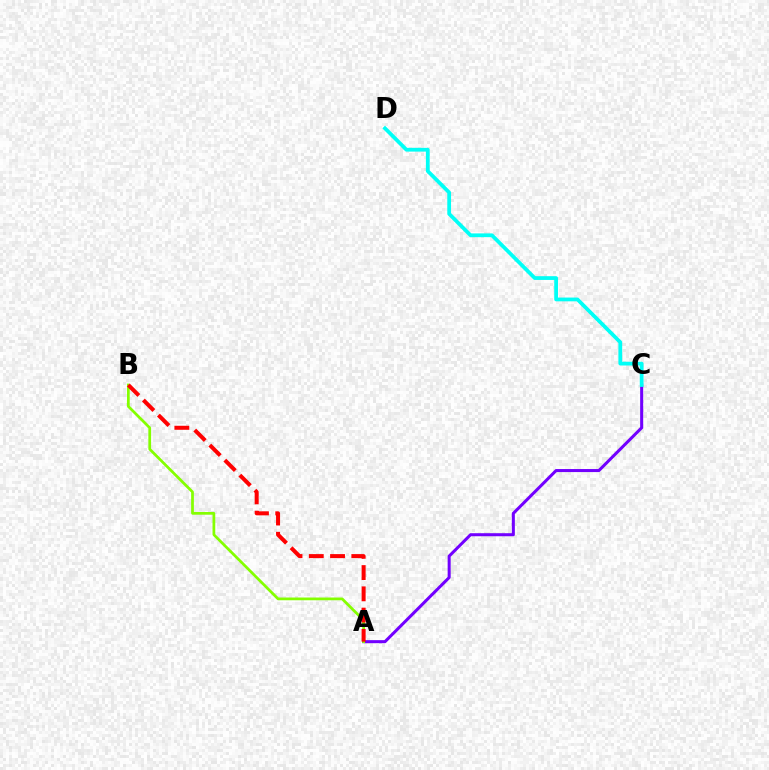{('A', 'C'): [{'color': '#7200ff', 'line_style': 'solid', 'thickness': 2.19}], ('A', 'B'): [{'color': '#84ff00', 'line_style': 'solid', 'thickness': 1.97}, {'color': '#ff0000', 'line_style': 'dashed', 'thickness': 2.89}], ('C', 'D'): [{'color': '#00fff6', 'line_style': 'solid', 'thickness': 2.71}]}